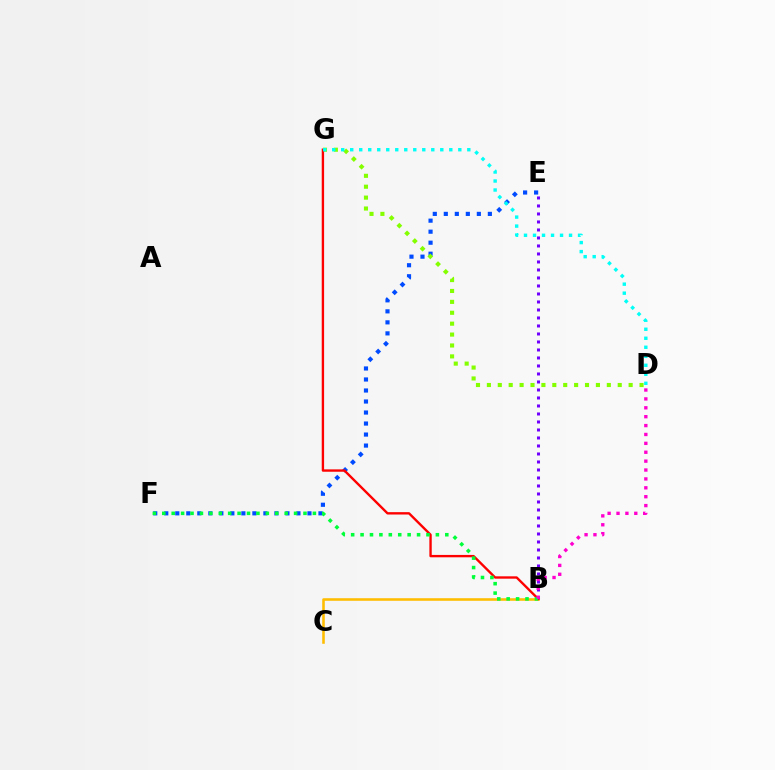{('B', 'C'): [{'color': '#ffbd00', 'line_style': 'solid', 'thickness': 1.86}], ('B', 'E'): [{'color': '#7200ff', 'line_style': 'dotted', 'thickness': 2.17}], ('E', 'F'): [{'color': '#004bff', 'line_style': 'dotted', 'thickness': 2.99}], ('D', 'G'): [{'color': '#84ff00', 'line_style': 'dotted', 'thickness': 2.96}, {'color': '#00fff6', 'line_style': 'dotted', 'thickness': 2.45}], ('B', 'G'): [{'color': '#ff0000', 'line_style': 'solid', 'thickness': 1.71}], ('B', 'F'): [{'color': '#00ff39', 'line_style': 'dotted', 'thickness': 2.56}], ('B', 'D'): [{'color': '#ff00cf', 'line_style': 'dotted', 'thickness': 2.42}]}